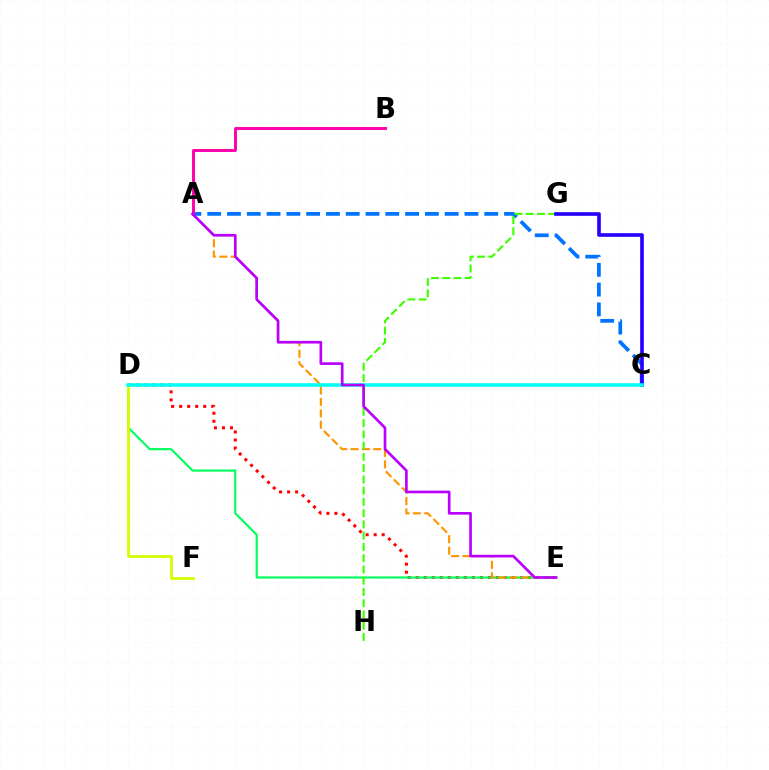{('D', 'E'): [{'color': '#ff0000', 'line_style': 'dotted', 'thickness': 2.18}, {'color': '#00ff5c', 'line_style': 'solid', 'thickness': 1.54}], ('A', 'E'): [{'color': '#ff9400', 'line_style': 'dashed', 'thickness': 1.55}, {'color': '#b900ff', 'line_style': 'solid', 'thickness': 1.92}], ('D', 'F'): [{'color': '#d1ff00', 'line_style': 'solid', 'thickness': 1.99}], ('A', 'C'): [{'color': '#0074ff', 'line_style': 'dashed', 'thickness': 2.69}], ('G', 'H'): [{'color': '#3dff00', 'line_style': 'dashed', 'thickness': 1.53}], ('C', 'G'): [{'color': '#2500ff', 'line_style': 'solid', 'thickness': 2.62}], ('C', 'D'): [{'color': '#00fff6', 'line_style': 'solid', 'thickness': 2.55}], ('A', 'B'): [{'color': '#ff00ac', 'line_style': 'solid', 'thickness': 2.11}]}